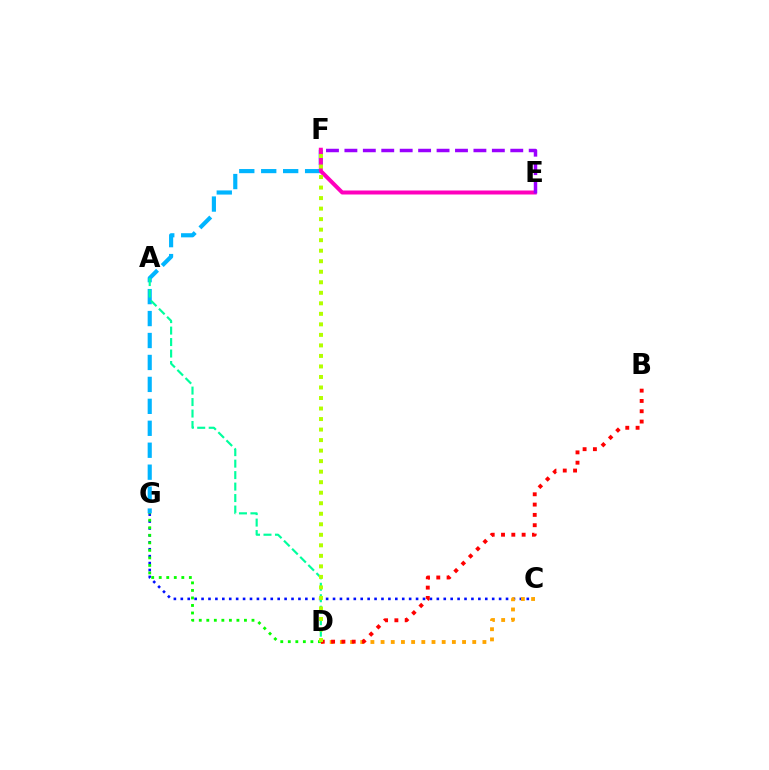{('F', 'G'): [{'color': '#00b5ff', 'line_style': 'dashed', 'thickness': 2.98}], ('E', 'F'): [{'color': '#ff00bd', 'line_style': 'solid', 'thickness': 2.87}, {'color': '#9b00ff', 'line_style': 'dashed', 'thickness': 2.5}], ('C', 'G'): [{'color': '#0010ff', 'line_style': 'dotted', 'thickness': 1.88}], ('C', 'D'): [{'color': '#ffa500', 'line_style': 'dotted', 'thickness': 2.77}], ('B', 'D'): [{'color': '#ff0000', 'line_style': 'dotted', 'thickness': 2.8}], ('D', 'G'): [{'color': '#08ff00', 'line_style': 'dotted', 'thickness': 2.05}], ('A', 'D'): [{'color': '#00ff9d', 'line_style': 'dashed', 'thickness': 1.56}], ('D', 'F'): [{'color': '#b3ff00', 'line_style': 'dotted', 'thickness': 2.86}]}